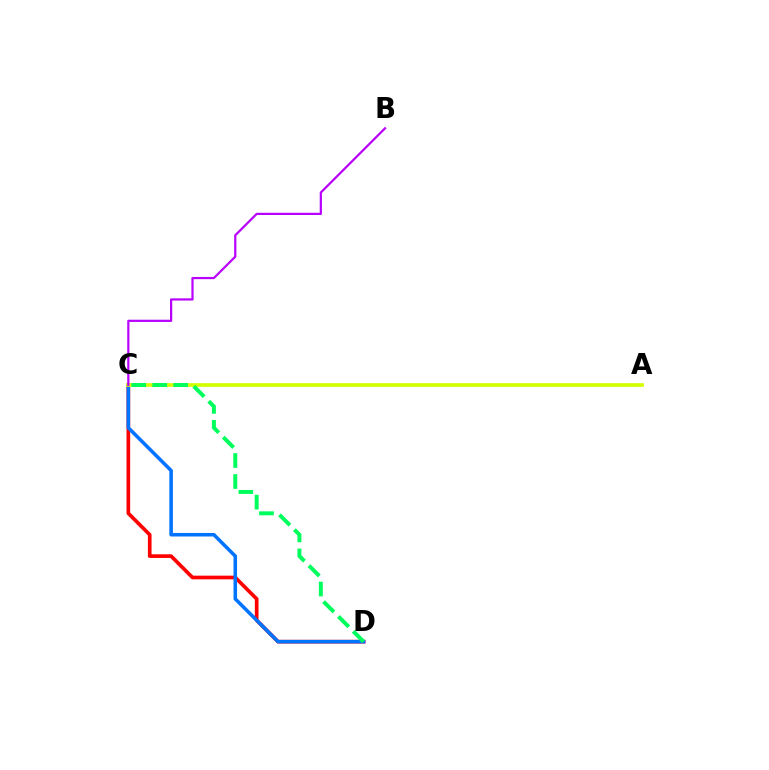{('C', 'D'): [{'color': '#ff0000', 'line_style': 'solid', 'thickness': 2.65}, {'color': '#0074ff', 'line_style': 'solid', 'thickness': 2.55}, {'color': '#00ff5c', 'line_style': 'dashed', 'thickness': 2.85}], ('A', 'C'): [{'color': '#d1ff00', 'line_style': 'solid', 'thickness': 2.65}], ('B', 'C'): [{'color': '#b900ff', 'line_style': 'solid', 'thickness': 1.6}]}